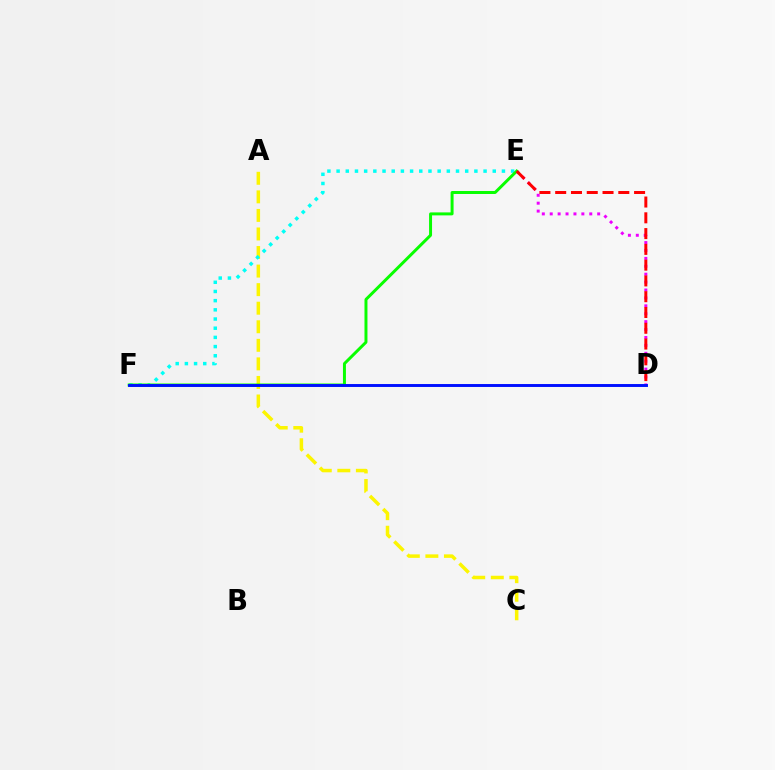{('A', 'C'): [{'color': '#fcf500', 'line_style': 'dashed', 'thickness': 2.52}], ('D', 'E'): [{'color': '#ee00ff', 'line_style': 'dotted', 'thickness': 2.15}, {'color': '#ff0000', 'line_style': 'dashed', 'thickness': 2.14}], ('E', 'F'): [{'color': '#00fff6', 'line_style': 'dotted', 'thickness': 2.5}, {'color': '#08ff00', 'line_style': 'solid', 'thickness': 2.14}], ('D', 'F'): [{'color': '#0010ff', 'line_style': 'solid', 'thickness': 2.1}]}